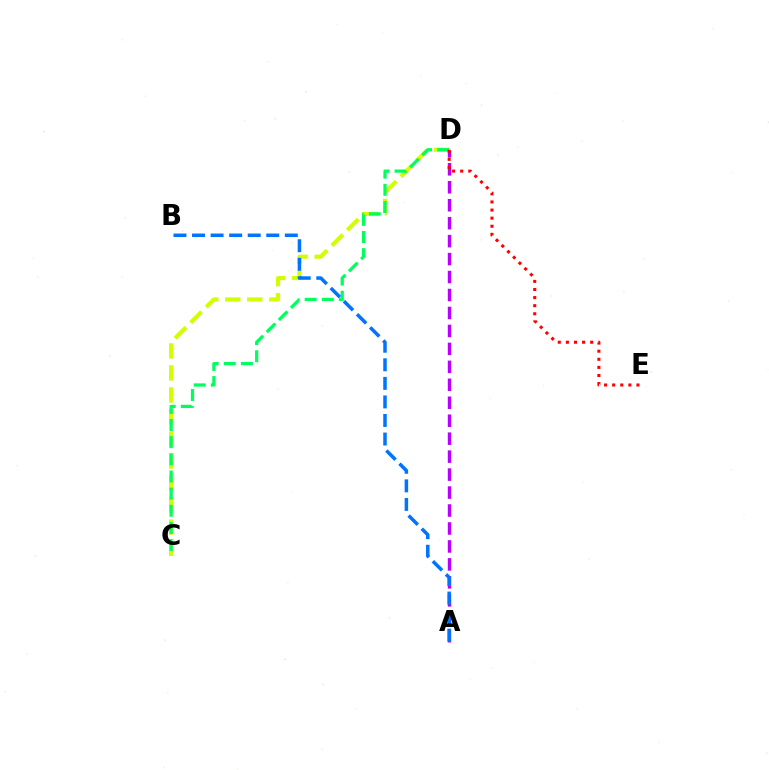{('C', 'D'): [{'color': '#d1ff00', 'line_style': 'dashed', 'thickness': 2.99}, {'color': '#00ff5c', 'line_style': 'dashed', 'thickness': 2.33}], ('A', 'D'): [{'color': '#b900ff', 'line_style': 'dashed', 'thickness': 2.44}], ('A', 'B'): [{'color': '#0074ff', 'line_style': 'dashed', 'thickness': 2.52}], ('D', 'E'): [{'color': '#ff0000', 'line_style': 'dotted', 'thickness': 2.2}]}